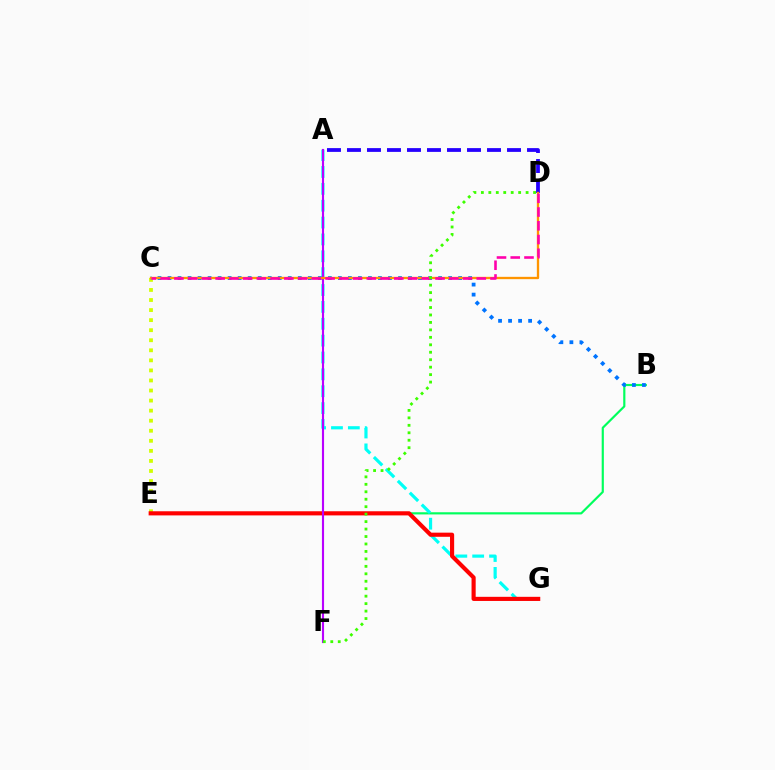{('B', 'E'): [{'color': '#00ff5c', 'line_style': 'solid', 'thickness': 1.56}], ('A', 'D'): [{'color': '#2500ff', 'line_style': 'dashed', 'thickness': 2.72}], ('A', 'G'): [{'color': '#00fff6', 'line_style': 'dashed', 'thickness': 2.29}], ('C', 'E'): [{'color': '#d1ff00', 'line_style': 'dotted', 'thickness': 2.73}], ('E', 'G'): [{'color': '#ff0000', 'line_style': 'solid', 'thickness': 2.98}], ('B', 'C'): [{'color': '#0074ff', 'line_style': 'dotted', 'thickness': 2.72}], ('A', 'F'): [{'color': '#b900ff', 'line_style': 'solid', 'thickness': 1.53}], ('C', 'D'): [{'color': '#ff9400', 'line_style': 'solid', 'thickness': 1.68}, {'color': '#ff00ac', 'line_style': 'dashed', 'thickness': 1.87}], ('D', 'F'): [{'color': '#3dff00', 'line_style': 'dotted', 'thickness': 2.03}]}